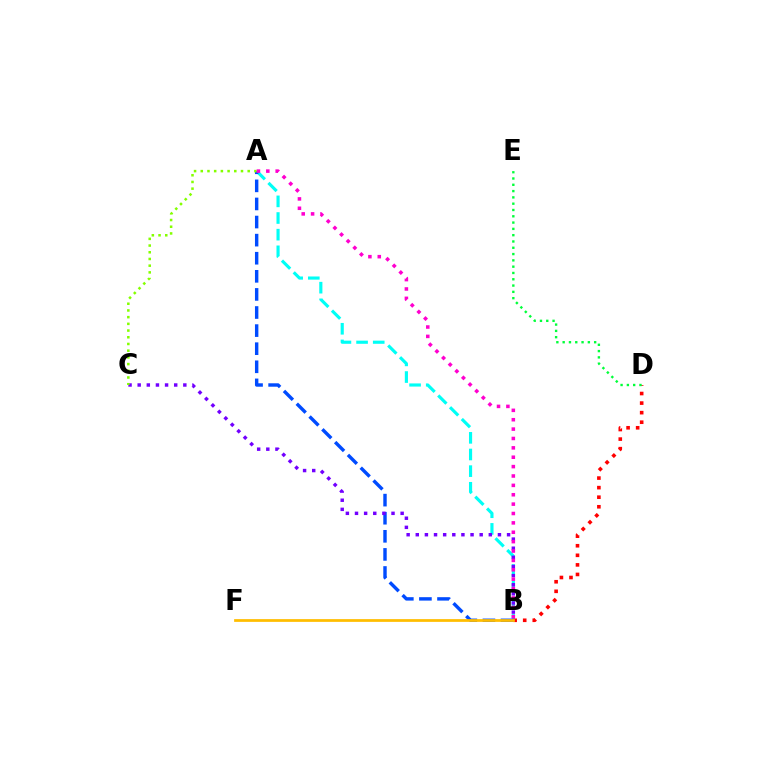{('A', 'B'): [{'color': '#00fff6', 'line_style': 'dashed', 'thickness': 2.26}, {'color': '#004bff', 'line_style': 'dashed', 'thickness': 2.46}, {'color': '#ff00cf', 'line_style': 'dotted', 'thickness': 2.55}], ('B', 'D'): [{'color': '#ff0000', 'line_style': 'dotted', 'thickness': 2.6}], ('B', 'C'): [{'color': '#7200ff', 'line_style': 'dotted', 'thickness': 2.48}], ('B', 'F'): [{'color': '#ffbd00', 'line_style': 'solid', 'thickness': 1.97}], ('A', 'C'): [{'color': '#84ff00', 'line_style': 'dotted', 'thickness': 1.82}], ('D', 'E'): [{'color': '#00ff39', 'line_style': 'dotted', 'thickness': 1.71}]}